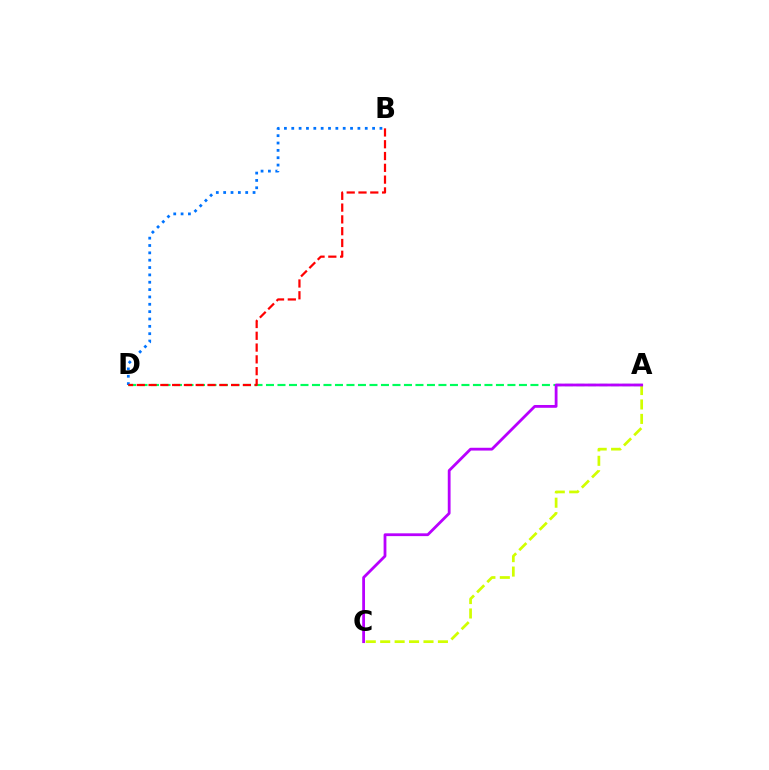{('A', 'C'): [{'color': '#d1ff00', 'line_style': 'dashed', 'thickness': 1.96}, {'color': '#b900ff', 'line_style': 'solid', 'thickness': 2.01}], ('A', 'D'): [{'color': '#00ff5c', 'line_style': 'dashed', 'thickness': 1.56}], ('B', 'D'): [{'color': '#0074ff', 'line_style': 'dotted', 'thickness': 2.0}, {'color': '#ff0000', 'line_style': 'dashed', 'thickness': 1.6}]}